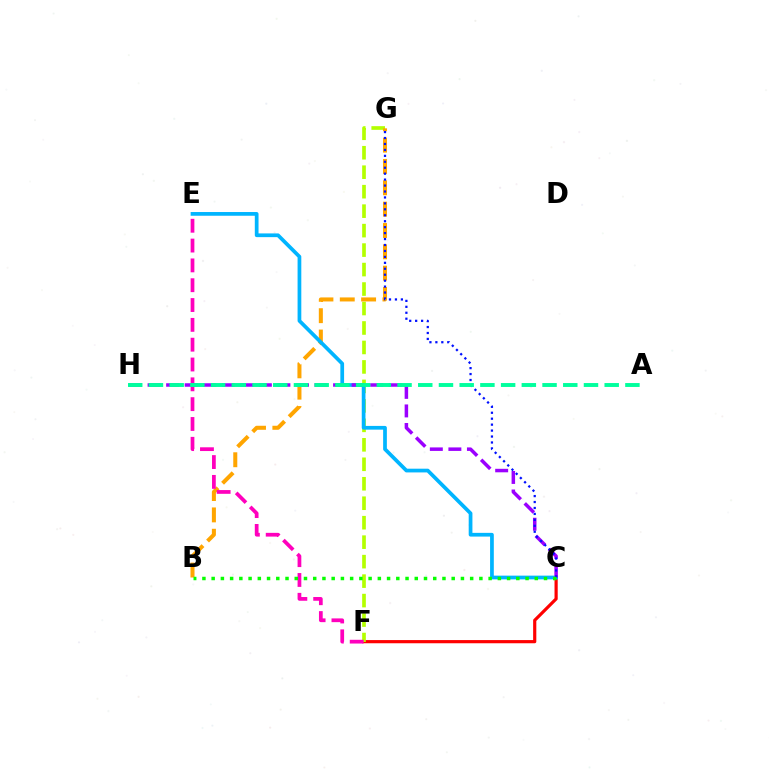{('C', 'F'): [{'color': '#ff0000', 'line_style': 'solid', 'thickness': 2.29}], ('F', 'G'): [{'color': '#b3ff00', 'line_style': 'dashed', 'thickness': 2.65}], ('B', 'G'): [{'color': '#ffa500', 'line_style': 'dashed', 'thickness': 2.9}], ('C', 'E'): [{'color': '#00b5ff', 'line_style': 'solid', 'thickness': 2.68}], ('C', 'H'): [{'color': '#9b00ff', 'line_style': 'dashed', 'thickness': 2.52}], ('E', 'F'): [{'color': '#ff00bd', 'line_style': 'dashed', 'thickness': 2.69}], ('C', 'G'): [{'color': '#0010ff', 'line_style': 'dotted', 'thickness': 1.61}], ('A', 'H'): [{'color': '#00ff9d', 'line_style': 'dashed', 'thickness': 2.81}], ('B', 'C'): [{'color': '#08ff00', 'line_style': 'dotted', 'thickness': 2.51}]}